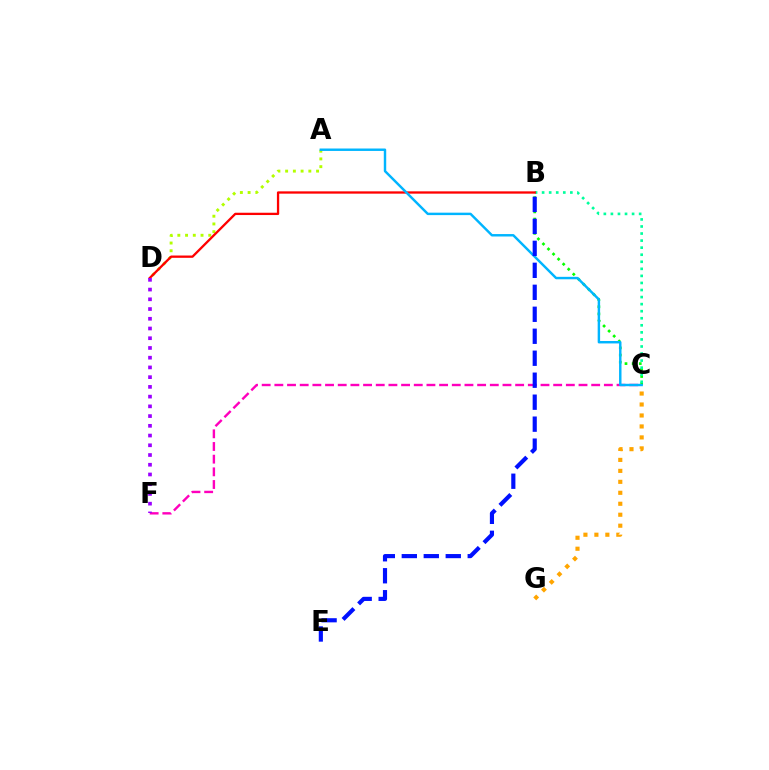{('B', 'C'): [{'color': '#08ff00', 'line_style': 'dotted', 'thickness': 1.94}, {'color': '#00ff9d', 'line_style': 'dotted', 'thickness': 1.92}], ('C', 'G'): [{'color': '#ffa500', 'line_style': 'dotted', 'thickness': 2.98}], ('A', 'D'): [{'color': '#b3ff00', 'line_style': 'dotted', 'thickness': 2.1}], ('C', 'F'): [{'color': '#ff00bd', 'line_style': 'dashed', 'thickness': 1.72}], ('B', 'D'): [{'color': '#ff0000', 'line_style': 'solid', 'thickness': 1.66}], ('A', 'C'): [{'color': '#00b5ff', 'line_style': 'solid', 'thickness': 1.76}], ('D', 'F'): [{'color': '#9b00ff', 'line_style': 'dotted', 'thickness': 2.64}], ('B', 'E'): [{'color': '#0010ff', 'line_style': 'dashed', 'thickness': 2.99}]}